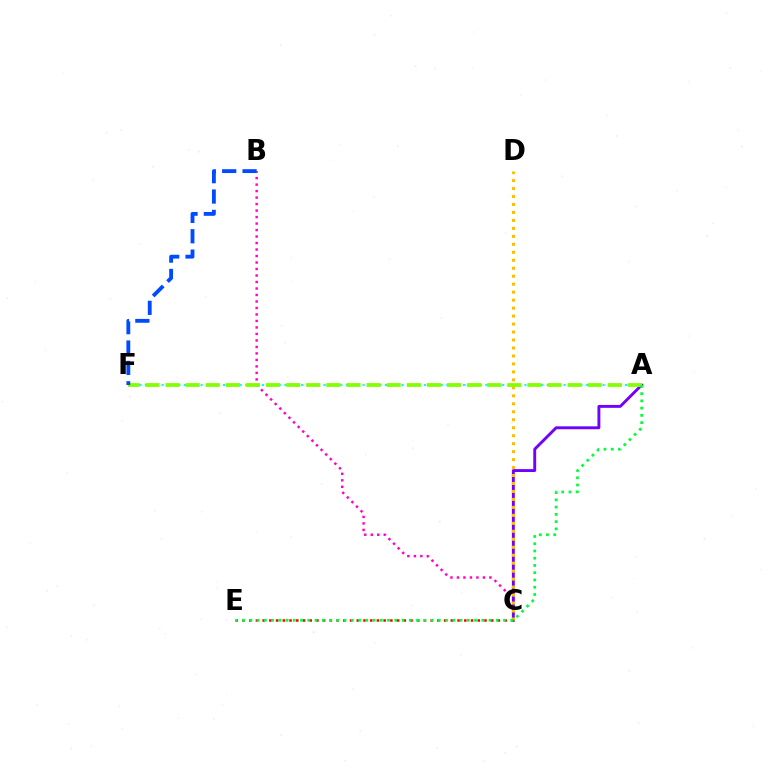{('B', 'C'): [{'color': '#ff00cf', 'line_style': 'dotted', 'thickness': 1.76}], ('A', 'C'): [{'color': '#7200ff', 'line_style': 'solid', 'thickness': 2.09}], ('A', 'F'): [{'color': '#00fff6', 'line_style': 'dotted', 'thickness': 1.52}, {'color': '#84ff00', 'line_style': 'dashed', 'thickness': 2.73}], ('C', 'D'): [{'color': '#ffbd00', 'line_style': 'dotted', 'thickness': 2.17}], ('C', 'E'): [{'color': '#ff0000', 'line_style': 'dotted', 'thickness': 1.83}], ('A', 'E'): [{'color': '#00ff39', 'line_style': 'dotted', 'thickness': 1.97}], ('B', 'F'): [{'color': '#004bff', 'line_style': 'dashed', 'thickness': 2.77}]}